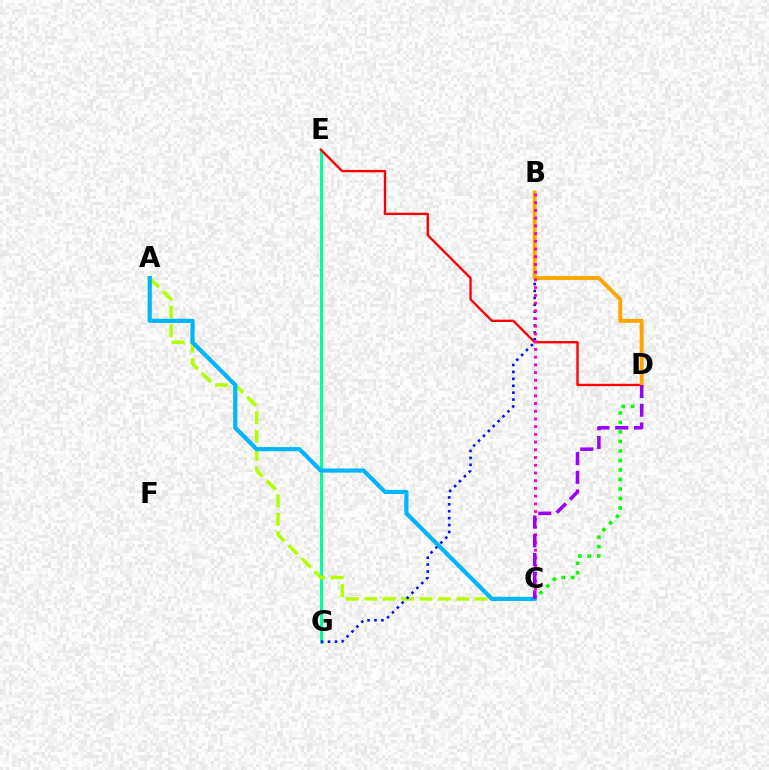{('C', 'D'): [{'color': '#08ff00', 'line_style': 'dotted', 'thickness': 2.58}, {'color': '#9b00ff', 'line_style': 'dashed', 'thickness': 2.55}], ('E', 'G'): [{'color': '#00ff9d', 'line_style': 'solid', 'thickness': 2.16}], ('A', 'C'): [{'color': '#b3ff00', 'line_style': 'dashed', 'thickness': 2.5}, {'color': '#00b5ff', 'line_style': 'solid', 'thickness': 2.99}], ('D', 'E'): [{'color': '#ff0000', 'line_style': 'solid', 'thickness': 1.69}], ('B', 'G'): [{'color': '#0010ff', 'line_style': 'dotted', 'thickness': 1.88}], ('B', 'D'): [{'color': '#ffa500', 'line_style': 'solid', 'thickness': 2.82}], ('B', 'C'): [{'color': '#ff00bd', 'line_style': 'dotted', 'thickness': 2.1}]}